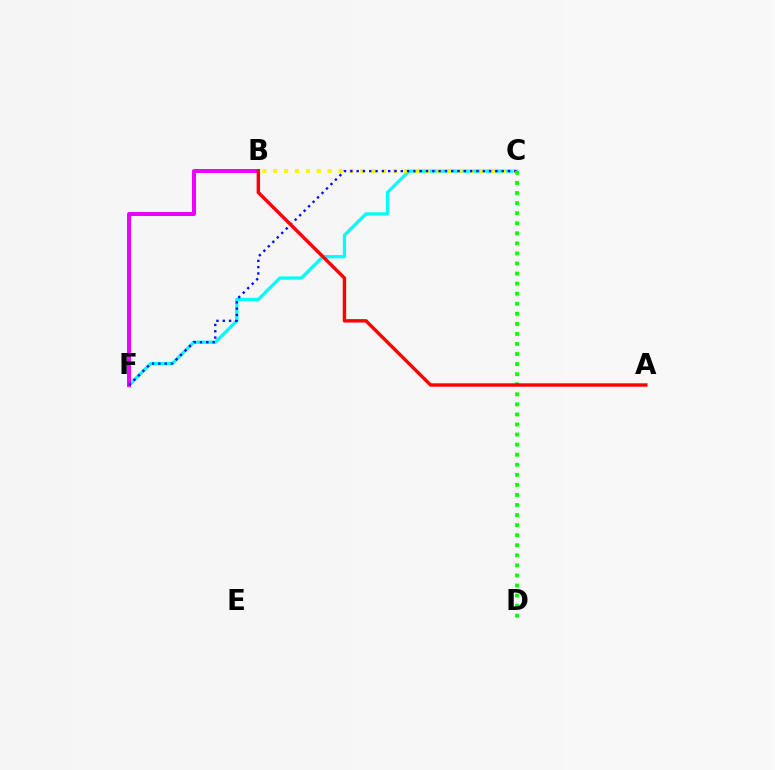{('C', 'F'): [{'color': '#00fff6', 'line_style': 'solid', 'thickness': 2.33}, {'color': '#0010ff', 'line_style': 'dotted', 'thickness': 1.71}], ('B', 'C'): [{'color': '#fcf500', 'line_style': 'dotted', 'thickness': 2.96}], ('B', 'F'): [{'color': '#ee00ff', 'line_style': 'solid', 'thickness': 2.85}], ('C', 'D'): [{'color': '#08ff00', 'line_style': 'dotted', 'thickness': 2.73}], ('A', 'B'): [{'color': '#ff0000', 'line_style': 'solid', 'thickness': 2.45}]}